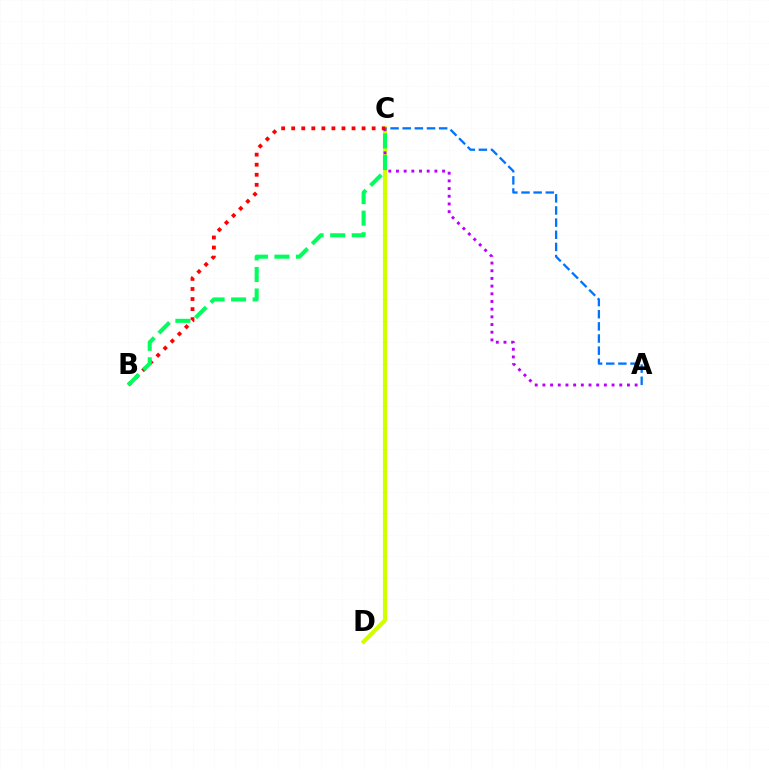{('C', 'D'): [{'color': '#d1ff00', 'line_style': 'solid', 'thickness': 2.97}], ('A', 'C'): [{'color': '#b900ff', 'line_style': 'dotted', 'thickness': 2.09}, {'color': '#0074ff', 'line_style': 'dashed', 'thickness': 1.65}], ('B', 'C'): [{'color': '#ff0000', 'line_style': 'dotted', 'thickness': 2.73}, {'color': '#00ff5c', 'line_style': 'dashed', 'thickness': 2.92}]}